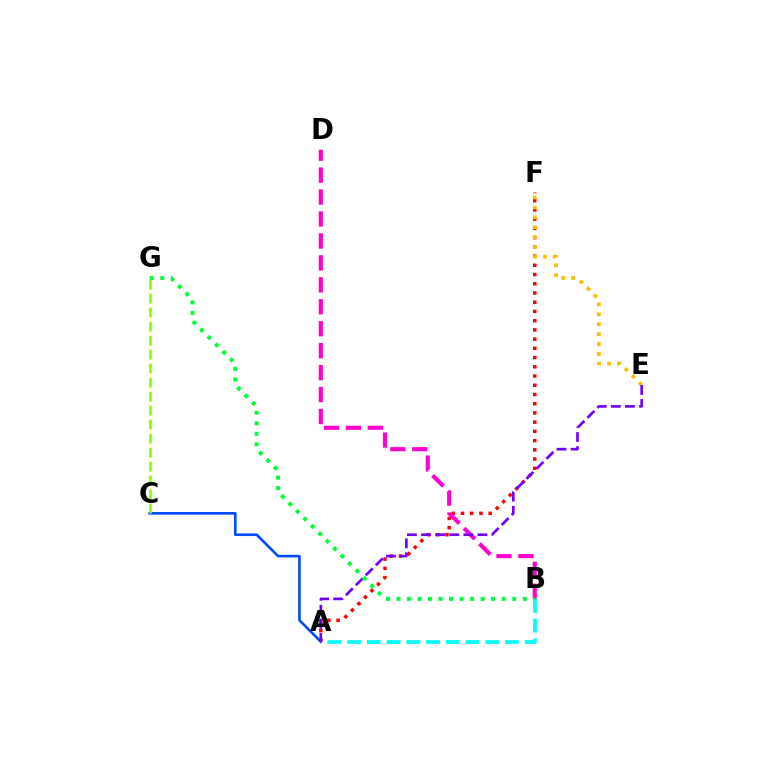{('A', 'C'): [{'color': '#004bff', 'line_style': 'solid', 'thickness': 1.89}], ('A', 'F'): [{'color': '#ff0000', 'line_style': 'dotted', 'thickness': 2.51}], ('C', 'G'): [{'color': '#84ff00', 'line_style': 'dashed', 'thickness': 1.9}], ('E', 'F'): [{'color': '#ffbd00', 'line_style': 'dotted', 'thickness': 2.69}], ('A', 'B'): [{'color': '#00fff6', 'line_style': 'dashed', 'thickness': 2.68}], ('B', 'D'): [{'color': '#ff00cf', 'line_style': 'dashed', 'thickness': 2.98}], ('A', 'E'): [{'color': '#7200ff', 'line_style': 'dashed', 'thickness': 1.92}], ('B', 'G'): [{'color': '#00ff39', 'line_style': 'dotted', 'thickness': 2.86}]}